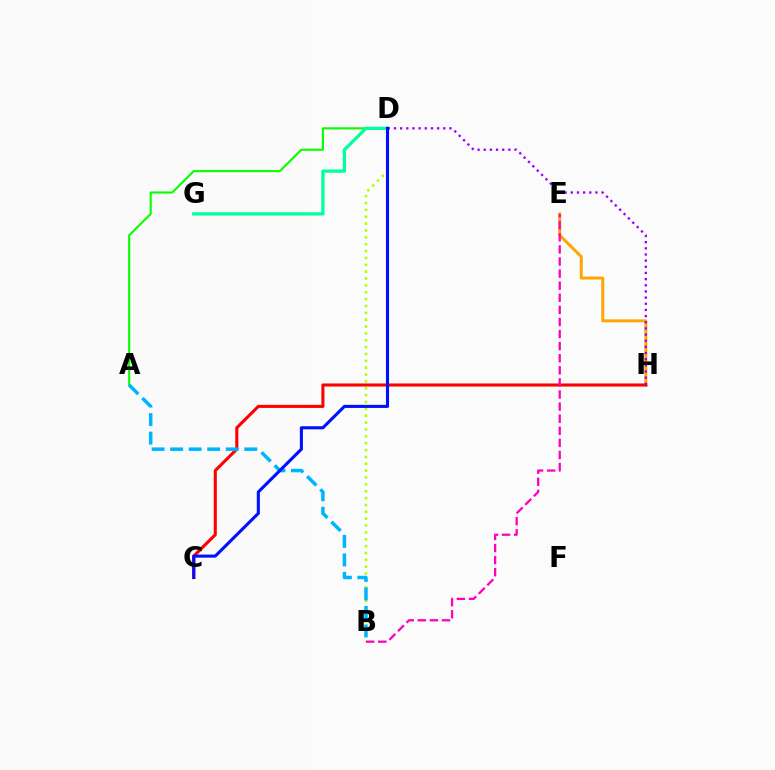{('B', 'D'): [{'color': '#b3ff00', 'line_style': 'dotted', 'thickness': 1.86}], ('E', 'H'): [{'color': '#ffa500', 'line_style': 'solid', 'thickness': 2.12}], ('C', 'H'): [{'color': '#ff0000', 'line_style': 'solid', 'thickness': 2.22}], ('D', 'H'): [{'color': '#9b00ff', 'line_style': 'dotted', 'thickness': 1.67}], ('A', 'D'): [{'color': '#08ff00', 'line_style': 'solid', 'thickness': 1.53}], ('A', 'B'): [{'color': '#00b5ff', 'line_style': 'dashed', 'thickness': 2.52}], ('D', 'G'): [{'color': '#00ff9d', 'line_style': 'solid', 'thickness': 2.34}], ('B', 'E'): [{'color': '#ff00bd', 'line_style': 'dashed', 'thickness': 1.64}], ('C', 'D'): [{'color': '#0010ff', 'line_style': 'solid', 'thickness': 2.23}]}